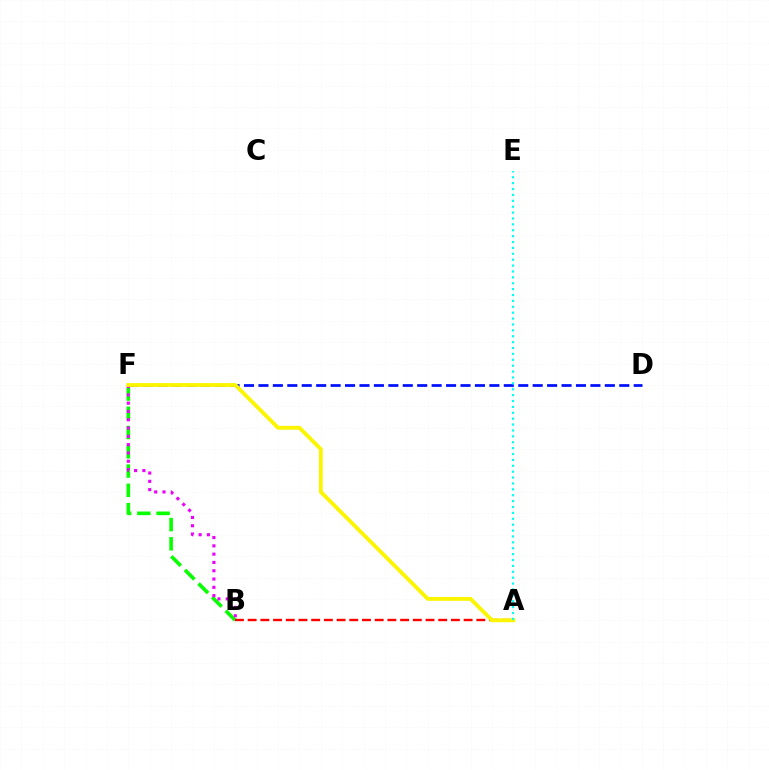{('D', 'F'): [{'color': '#0010ff', 'line_style': 'dashed', 'thickness': 1.96}], ('B', 'F'): [{'color': '#08ff00', 'line_style': 'dashed', 'thickness': 2.62}, {'color': '#ee00ff', 'line_style': 'dotted', 'thickness': 2.25}], ('A', 'B'): [{'color': '#ff0000', 'line_style': 'dashed', 'thickness': 1.73}], ('A', 'F'): [{'color': '#fcf500', 'line_style': 'solid', 'thickness': 2.77}], ('A', 'E'): [{'color': '#00fff6', 'line_style': 'dotted', 'thickness': 1.6}]}